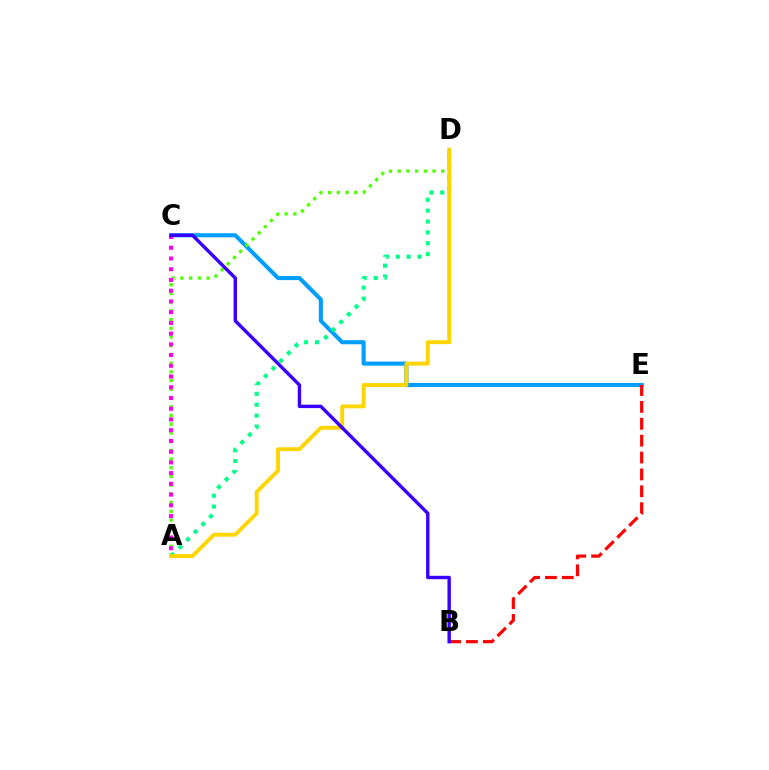{('C', 'E'): [{'color': '#009eff', 'line_style': 'solid', 'thickness': 2.94}], ('B', 'E'): [{'color': '#ff0000', 'line_style': 'dashed', 'thickness': 2.29}], ('A', 'D'): [{'color': '#4fff00', 'line_style': 'dotted', 'thickness': 2.37}, {'color': '#00ff86', 'line_style': 'dotted', 'thickness': 2.95}, {'color': '#ffd500', 'line_style': 'solid', 'thickness': 2.79}], ('A', 'C'): [{'color': '#ff00ed', 'line_style': 'dotted', 'thickness': 2.92}], ('B', 'C'): [{'color': '#3700ff', 'line_style': 'solid', 'thickness': 2.45}]}